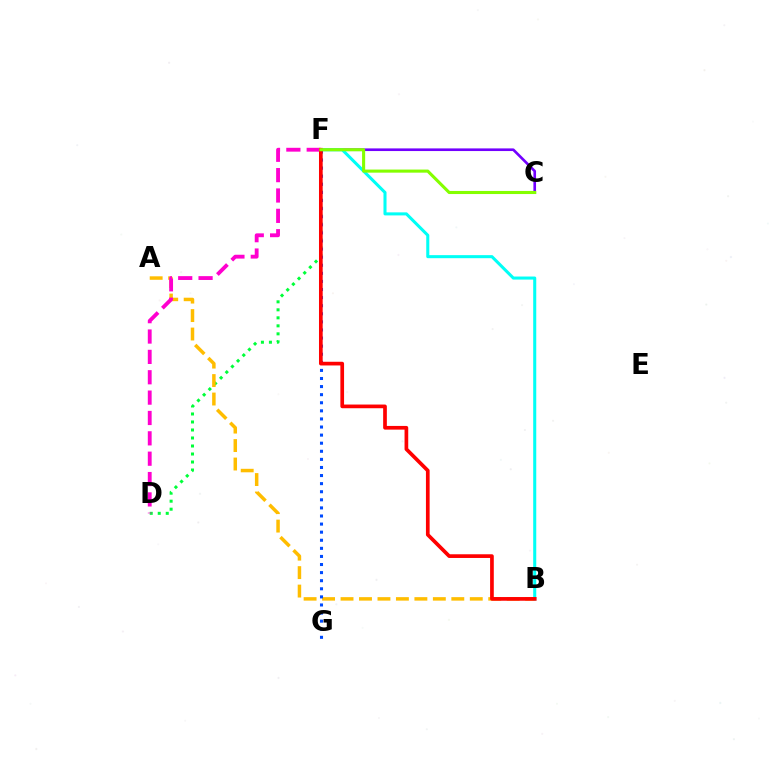{('D', 'F'): [{'color': '#00ff39', 'line_style': 'dotted', 'thickness': 2.18}, {'color': '#ff00cf', 'line_style': 'dashed', 'thickness': 2.77}], ('C', 'F'): [{'color': '#7200ff', 'line_style': 'solid', 'thickness': 1.91}, {'color': '#84ff00', 'line_style': 'solid', 'thickness': 2.22}], ('A', 'B'): [{'color': '#ffbd00', 'line_style': 'dashed', 'thickness': 2.51}], ('B', 'F'): [{'color': '#00fff6', 'line_style': 'solid', 'thickness': 2.2}, {'color': '#ff0000', 'line_style': 'solid', 'thickness': 2.66}], ('F', 'G'): [{'color': '#004bff', 'line_style': 'dotted', 'thickness': 2.2}]}